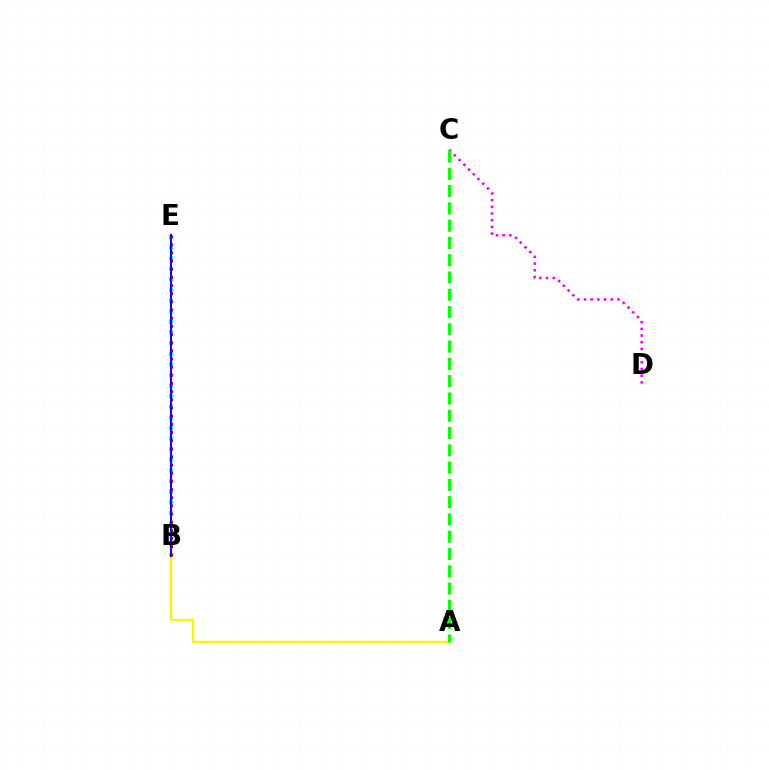{('A', 'B'): [{'color': '#fcf500', 'line_style': 'solid', 'thickness': 1.69}], ('B', 'E'): [{'color': '#00fff6', 'line_style': 'dotted', 'thickness': 2.88}, {'color': '#ff0000', 'line_style': 'dotted', 'thickness': 2.22}, {'color': '#0010ff', 'line_style': 'solid', 'thickness': 1.5}], ('C', 'D'): [{'color': '#ee00ff', 'line_style': 'dotted', 'thickness': 1.82}], ('A', 'C'): [{'color': '#08ff00', 'line_style': 'dashed', 'thickness': 2.35}]}